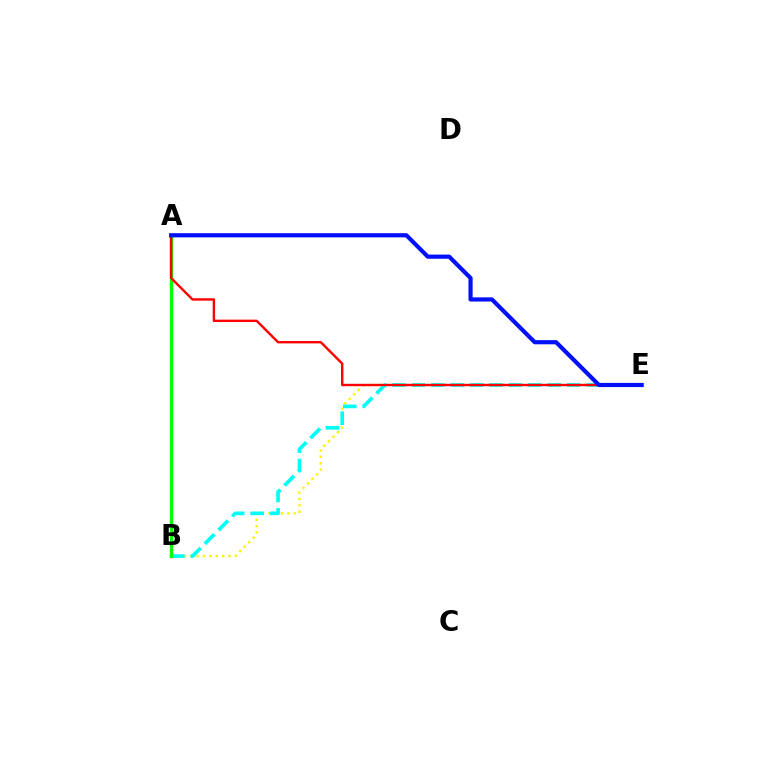{('A', 'B'): [{'color': '#ee00ff', 'line_style': 'solid', 'thickness': 2.37}, {'color': '#08ff00', 'line_style': 'solid', 'thickness': 2.15}], ('B', 'E'): [{'color': '#fcf500', 'line_style': 'dotted', 'thickness': 1.73}, {'color': '#00fff6', 'line_style': 'dashed', 'thickness': 2.63}], ('A', 'E'): [{'color': '#ff0000', 'line_style': 'solid', 'thickness': 1.72}, {'color': '#0010ff', 'line_style': 'solid', 'thickness': 3.0}]}